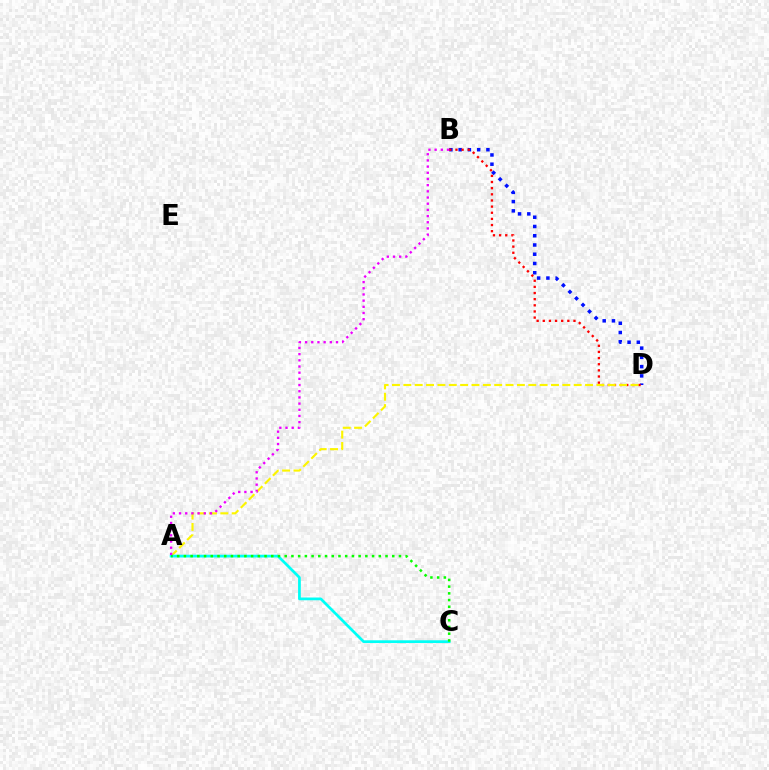{('B', 'D'): [{'color': '#0010ff', 'line_style': 'dotted', 'thickness': 2.51}, {'color': '#ff0000', 'line_style': 'dotted', 'thickness': 1.67}], ('A', 'D'): [{'color': '#fcf500', 'line_style': 'dashed', 'thickness': 1.54}], ('A', 'C'): [{'color': '#00fff6', 'line_style': 'solid', 'thickness': 1.98}, {'color': '#08ff00', 'line_style': 'dotted', 'thickness': 1.83}], ('A', 'B'): [{'color': '#ee00ff', 'line_style': 'dotted', 'thickness': 1.68}]}